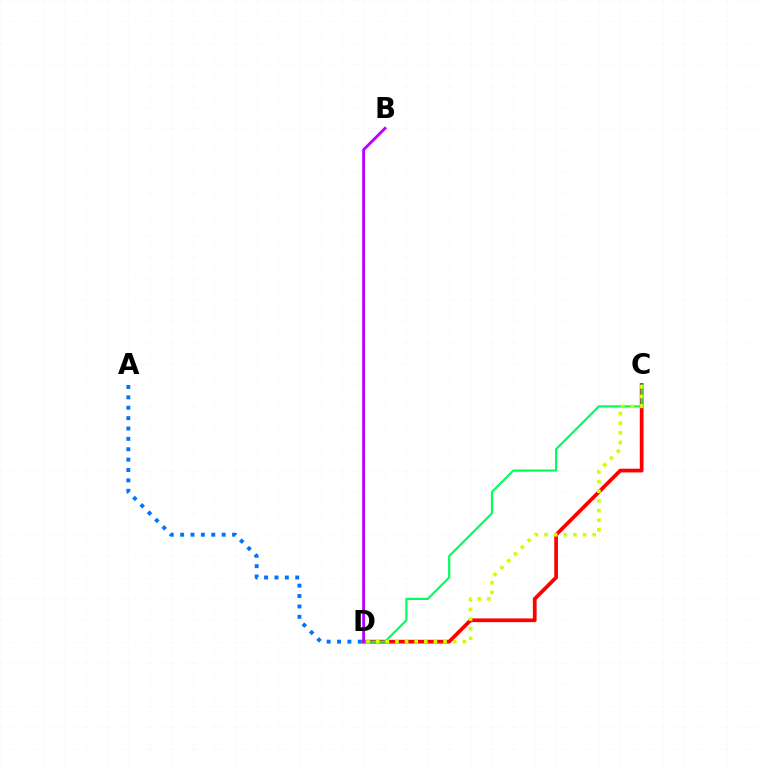{('C', 'D'): [{'color': '#ff0000', 'line_style': 'solid', 'thickness': 2.69}, {'color': '#00ff5c', 'line_style': 'solid', 'thickness': 1.57}, {'color': '#d1ff00', 'line_style': 'dotted', 'thickness': 2.62}], ('A', 'D'): [{'color': '#0074ff', 'line_style': 'dotted', 'thickness': 2.82}], ('B', 'D'): [{'color': '#b900ff', 'line_style': 'solid', 'thickness': 2.04}]}